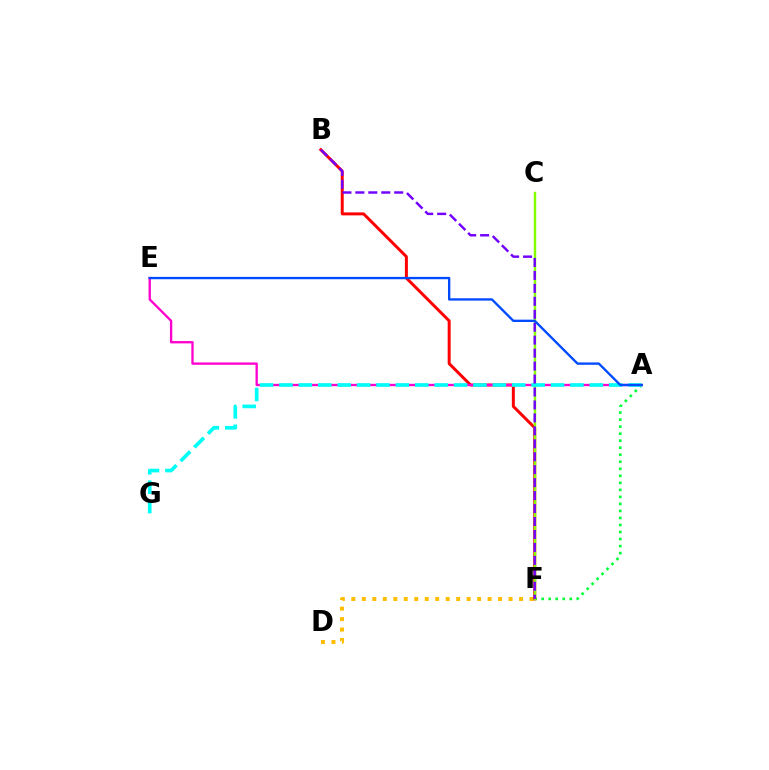{('A', 'F'): [{'color': '#00ff39', 'line_style': 'dotted', 'thickness': 1.91}], ('D', 'F'): [{'color': '#ffbd00', 'line_style': 'dotted', 'thickness': 2.85}], ('B', 'F'): [{'color': '#ff0000', 'line_style': 'solid', 'thickness': 2.14}, {'color': '#7200ff', 'line_style': 'dashed', 'thickness': 1.76}], ('A', 'E'): [{'color': '#ff00cf', 'line_style': 'solid', 'thickness': 1.68}, {'color': '#004bff', 'line_style': 'solid', 'thickness': 1.69}], ('C', 'F'): [{'color': '#84ff00', 'line_style': 'solid', 'thickness': 1.73}], ('A', 'G'): [{'color': '#00fff6', 'line_style': 'dashed', 'thickness': 2.64}]}